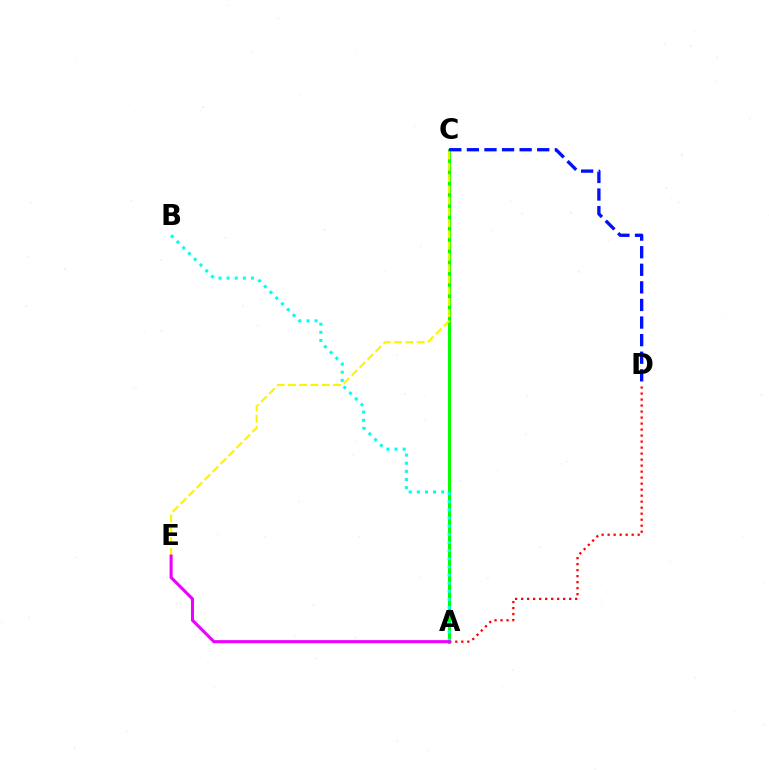{('A', 'C'): [{'color': '#08ff00', 'line_style': 'solid', 'thickness': 2.18}], ('A', 'D'): [{'color': '#ff0000', 'line_style': 'dotted', 'thickness': 1.63}], ('A', 'B'): [{'color': '#00fff6', 'line_style': 'dotted', 'thickness': 2.21}], ('C', 'D'): [{'color': '#0010ff', 'line_style': 'dashed', 'thickness': 2.39}], ('C', 'E'): [{'color': '#fcf500', 'line_style': 'dashed', 'thickness': 1.53}], ('A', 'E'): [{'color': '#ee00ff', 'line_style': 'solid', 'thickness': 2.21}]}